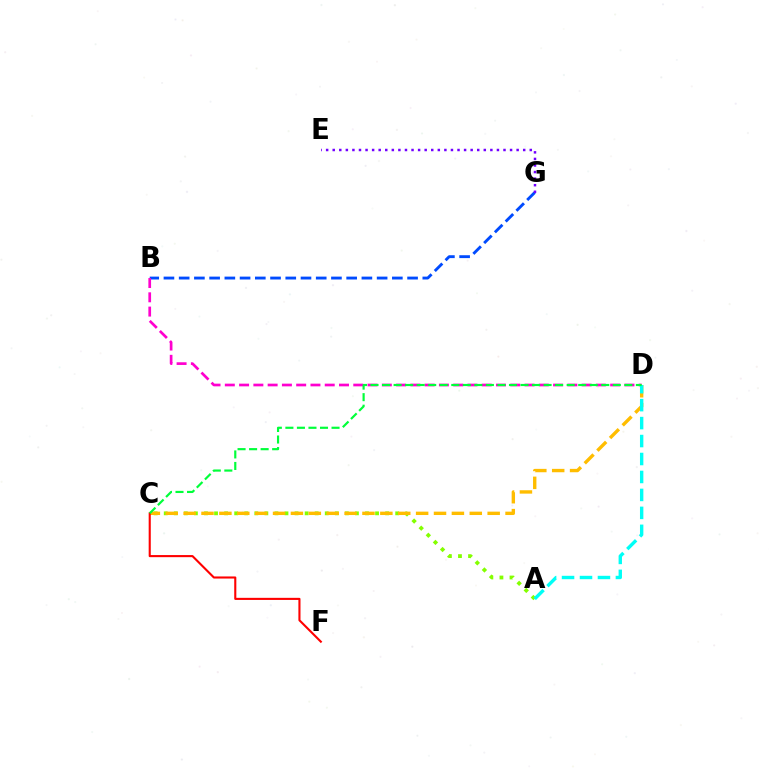{('B', 'G'): [{'color': '#004bff', 'line_style': 'dashed', 'thickness': 2.07}], ('A', 'C'): [{'color': '#84ff00', 'line_style': 'dotted', 'thickness': 2.73}], ('E', 'G'): [{'color': '#7200ff', 'line_style': 'dotted', 'thickness': 1.78}], ('B', 'D'): [{'color': '#ff00cf', 'line_style': 'dashed', 'thickness': 1.94}], ('C', 'D'): [{'color': '#ffbd00', 'line_style': 'dashed', 'thickness': 2.43}, {'color': '#00ff39', 'line_style': 'dashed', 'thickness': 1.57}], ('A', 'D'): [{'color': '#00fff6', 'line_style': 'dashed', 'thickness': 2.44}], ('C', 'F'): [{'color': '#ff0000', 'line_style': 'solid', 'thickness': 1.51}]}